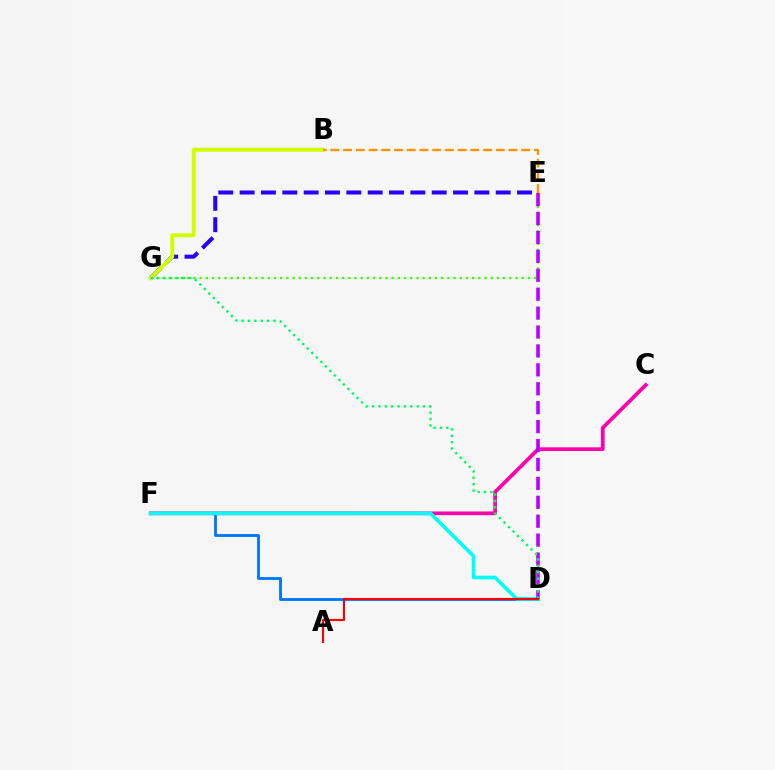{('E', 'G'): [{'color': '#3dff00', 'line_style': 'dotted', 'thickness': 1.68}, {'color': '#2500ff', 'line_style': 'dashed', 'thickness': 2.9}], ('C', 'F'): [{'color': '#ff00ac', 'line_style': 'solid', 'thickness': 2.67}], ('D', 'F'): [{'color': '#0074ff', 'line_style': 'solid', 'thickness': 2.02}, {'color': '#00fff6', 'line_style': 'solid', 'thickness': 2.62}], ('B', 'G'): [{'color': '#d1ff00', 'line_style': 'solid', 'thickness': 2.81}], ('B', 'E'): [{'color': '#ff9400', 'line_style': 'dashed', 'thickness': 1.73}], ('D', 'E'): [{'color': '#b900ff', 'line_style': 'dashed', 'thickness': 2.57}], ('D', 'G'): [{'color': '#00ff5c', 'line_style': 'dotted', 'thickness': 1.73}], ('A', 'D'): [{'color': '#ff0000', 'line_style': 'solid', 'thickness': 1.53}]}